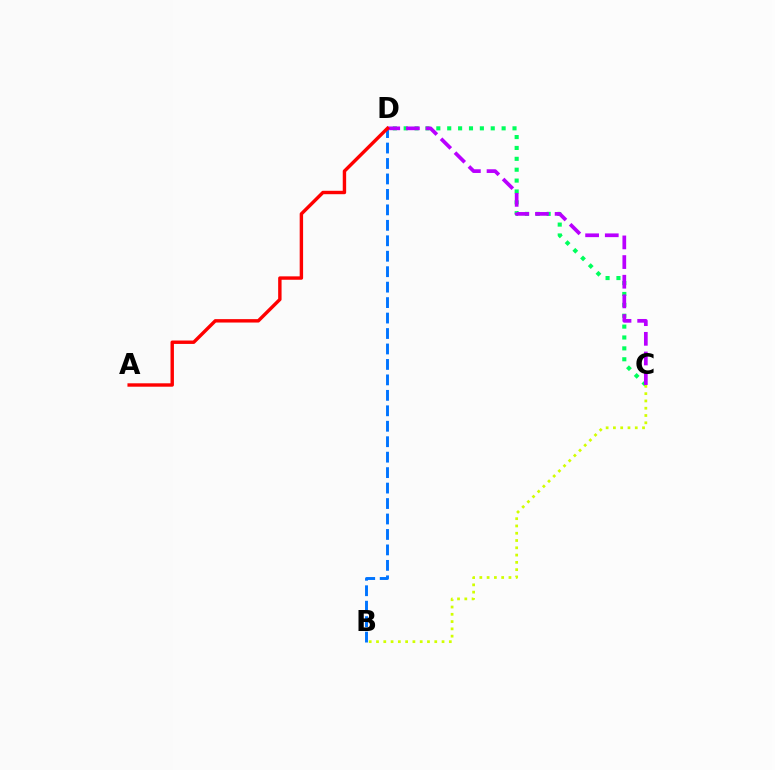{('C', 'D'): [{'color': '#00ff5c', 'line_style': 'dotted', 'thickness': 2.96}, {'color': '#b900ff', 'line_style': 'dashed', 'thickness': 2.67}], ('B', 'C'): [{'color': '#d1ff00', 'line_style': 'dotted', 'thickness': 1.98}], ('B', 'D'): [{'color': '#0074ff', 'line_style': 'dashed', 'thickness': 2.1}], ('A', 'D'): [{'color': '#ff0000', 'line_style': 'solid', 'thickness': 2.45}]}